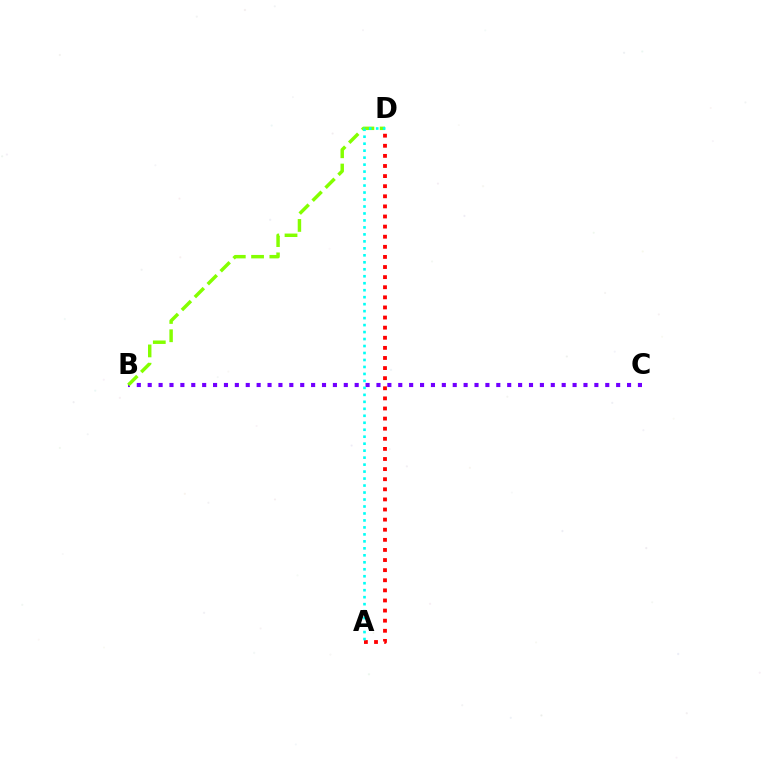{('A', 'D'): [{'color': '#ff0000', 'line_style': 'dotted', 'thickness': 2.75}, {'color': '#00fff6', 'line_style': 'dotted', 'thickness': 1.9}], ('B', 'C'): [{'color': '#7200ff', 'line_style': 'dotted', 'thickness': 2.96}], ('B', 'D'): [{'color': '#84ff00', 'line_style': 'dashed', 'thickness': 2.48}]}